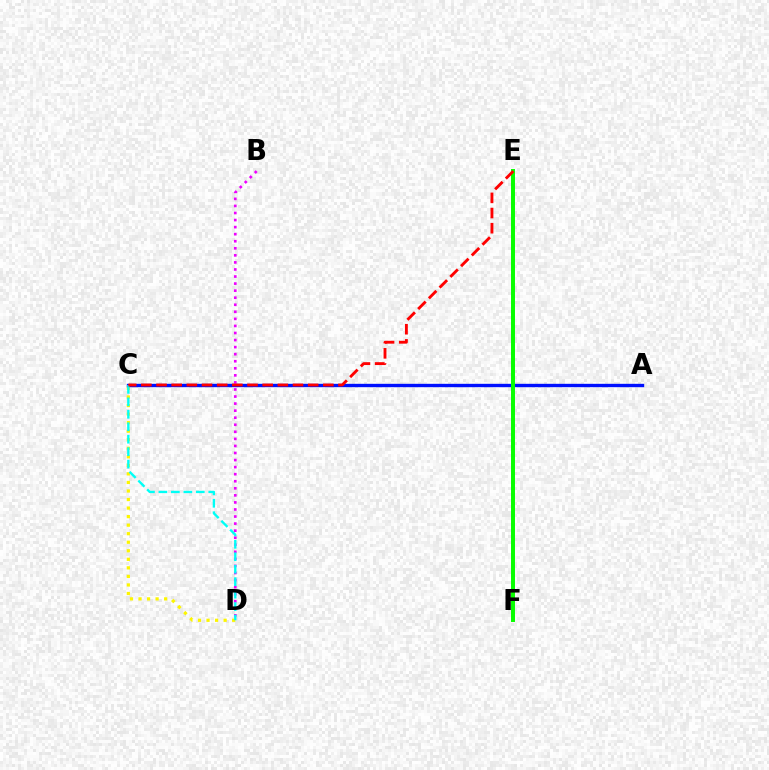{('C', 'D'): [{'color': '#fcf500', 'line_style': 'dotted', 'thickness': 2.32}, {'color': '#00fff6', 'line_style': 'dashed', 'thickness': 1.69}], ('A', 'C'): [{'color': '#0010ff', 'line_style': 'solid', 'thickness': 2.42}], ('B', 'D'): [{'color': '#ee00ff', 'line_style': 'dotted', 'thickness': 1.92}], ('E', 'F'): [{'color': '#08ff00', 'line_style': 'solid', 'thickness': 2.86}], ('C', 'E'): [{'color': '#ff0000', 'line_style': 'dashed', 'thickness': 2.06}]}